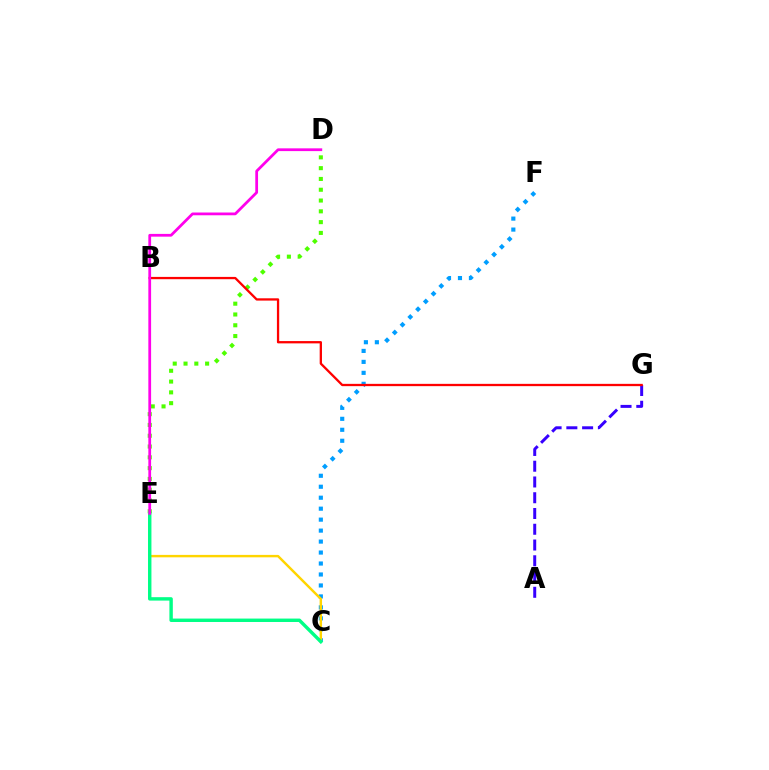{('A', 'G'): [{'color': '#3700ff', 'line_style': 'dashed', 'thickness': 2.14}], ('C', 'F'): [{'color': '#009eff', 'line_style': 'dotted', 'thickness': 2.98}], ('C', 'E'): [{'color': '#ffd500', 'line_style': 'solid', 'thickness': 1.75}, {'color': '#00ff86', 'line_style': 'solid', 'thickness': 2.46}], ('D', 'E'): [{'color': '#4fff00', 'line_style': 'dotted', 'thickness': 2.93}, {'color': '#ff00ed', 'line_style': 'solid', 'thickness': 1.99}], ('B', 'G'): [{'color': '#ff0000', 'line_style': 'solid', 'thickness': 1.66}]}